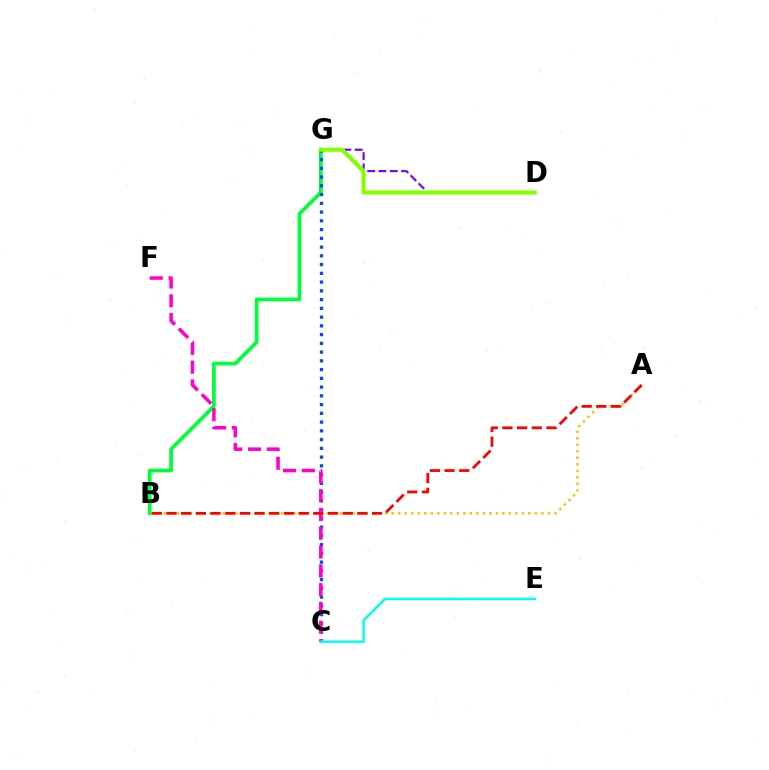{('B', 'G'): [{'color': '#00ff39', 'line_style': 'solid', 'thickness': 2.68}], ('A', 'B'): [{'color': '#ffbd00', 'line_style': 'dotted', 'thickness': 1.77}, {'color': '#ff0000', 'line_style': 'dashed', 'thickness': 1.99}], ('D', 'G'): [{'color': '#7200ff', 'line_style': 'dashed', 'thickness': 1.53}, {'color': '#84ff00', 'line_style': 'solid', 'thickness': 2.96}], ('C', 'G'): [{'color': '#004bff', 'line_style': 'dotted', 'thickness': 2.38}], ('C', 'F'): [{'color': '#ff00cf', 'line_style': 'dashed', 'thickness': 2.55}], ('C', 'E'): [{'color': '#00fff6', 'line_style': 'solid', 'thickness': 1.78}]}